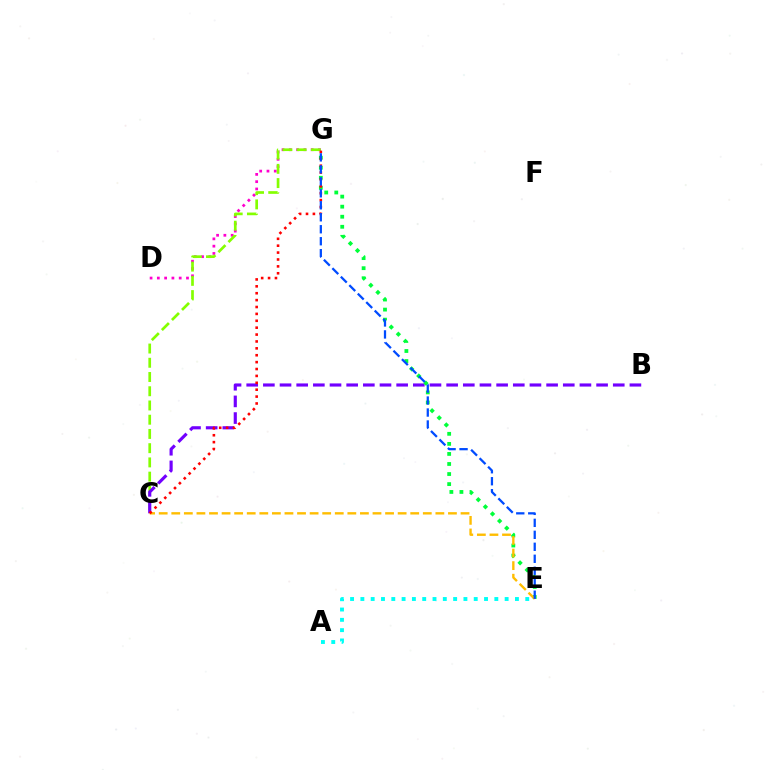{('A', 'E'): [{'color': '#00fff6', 'line_style': 'dotted', 'thickness': 2.8}], ('D', 'G'): [{'color': '#ff00cf', 'line_style': 'dotted', 'thickness': 1.98}], ('C', 'G'): [{'color': '#84ff00', 'line_style': 'dashed', 'thickness': 1.93}, {'color': '#ff0000', 'line_style': 'dotted', 'thickness': 1.87}], ('B', 'C'): [{'color': '#7200ff', 'line_style': 'dashed', 'thickness': 2.26}], ('E', 'G'): [{'color': '#00ff39', 'line_style': 'dotted', 'thickness': 2.73}, {'color': '#004bff', 'line_style': 'dashed', 'thickness': 1.63}], ('C', 'E'): [{'color': '#ffbd00', 'line_style': 'dashed', 'thickness': 1.71}]}